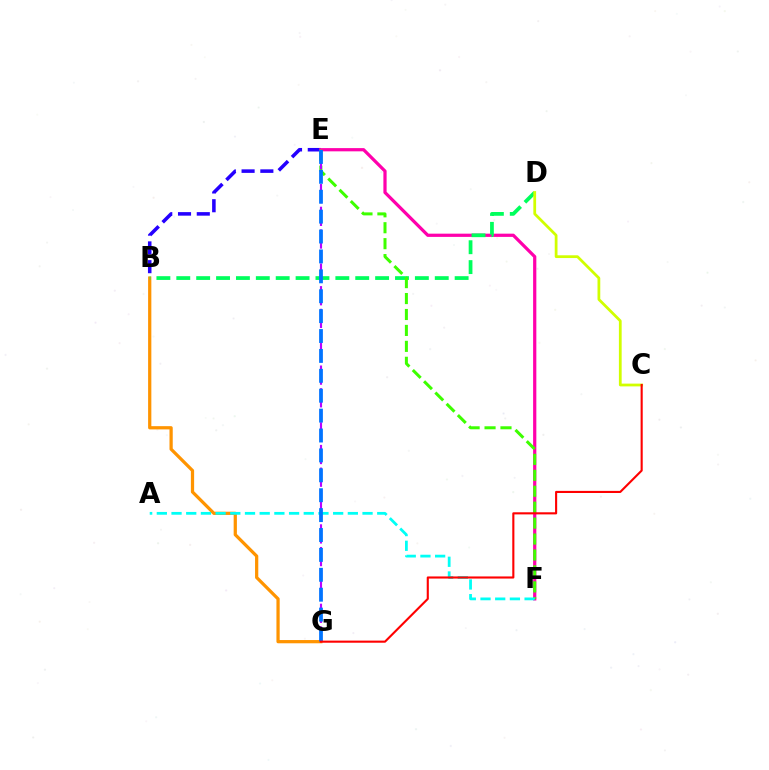{('B', 'E'): [{'color': '#2500ff', 'line_style': 'dashed', 'thickness': 2.55}], ('E', 'F'): [{'color': '#ff00ac', 'line_style': 'solid', 'thickness': 2.32}, {'color': '#3dff00', 'line_style': 'dashed', 'thickness': 2.16}], ('B', 'G'): [{'color': '#ff9400', 'line_style': 'solid', 'thickness': 2.33}], ('B', 'D'): [{'color': '#00ff5c', 'line_style': 'dashed', 'thickness': 2.7}], ('A', 'F'): [{'color': '#00fff6', 'line_style': 'dashed', 'thickness': 2.0}], ('E', 'G'): [{'color': '#b900ff', 'line_style': 'dashed', 'thickness': 1.54}, {'color': '#0074ff', 'line_style': 'dashed', 'thickness': 2.7}], ('C', 'D'): [{'color': '#d1ff00', 'line_style': 'solid', 'thickness': 1.99}], ('C', 'G'): [{'color': '#ff0000', 'line_style': 'solid', 'thickness': 1.52}]}